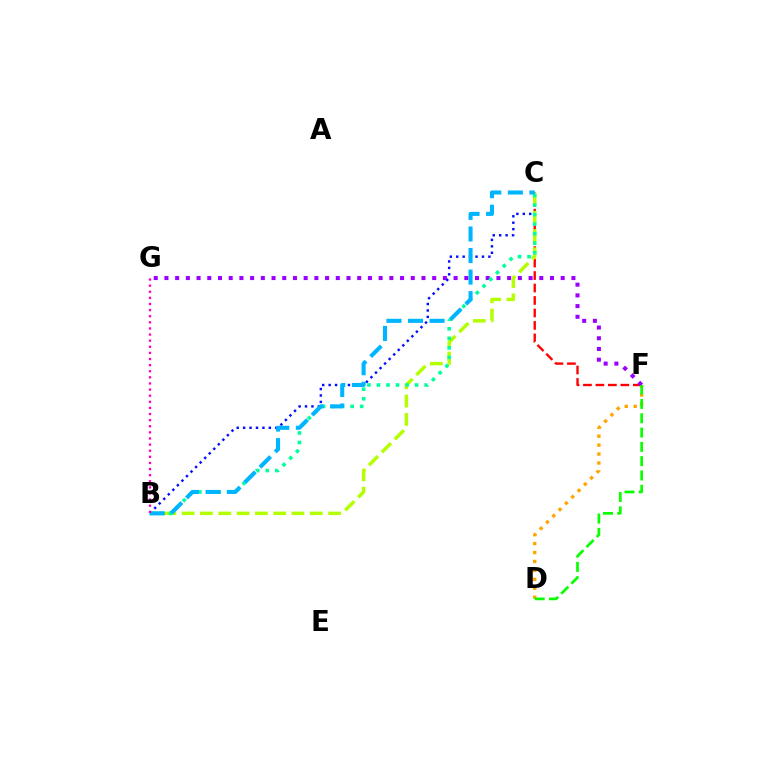{('C', 'F'): [{'color': '#ff0000', 'line_style': 'dashed', 'thickness': 1.69}], ('D', 'F'): [{'color': '#ffa500', 'line_style': 'dotted', 'thickness': 2.43}, {'color': '#08ff00', 'line_style': 'dashed', 'thickness': 1.94}], ('F', 'G'): [{'color': '#9b00ff', 'line_style': 'dotted', 'thickness': 2.91}], ('B', 'C'): [{'color': '#0010ff', 'line_style': 'dotted', 'thickness': 1.75}, {'color': '#b3ff00', 'line_style': 'dashed', 'thickness': 2.49}, {'color': '#00ff9d', 'line_style': 'dotted', 'thickness': 2.59}, {'color': '#00b5ff', 'line_style': 'dashed', 'thickness': 2.93}], ('B', 'G'): [{'color': '#ff00bd', 'line_style': 'dotted', 'thickness': 1.66}]}